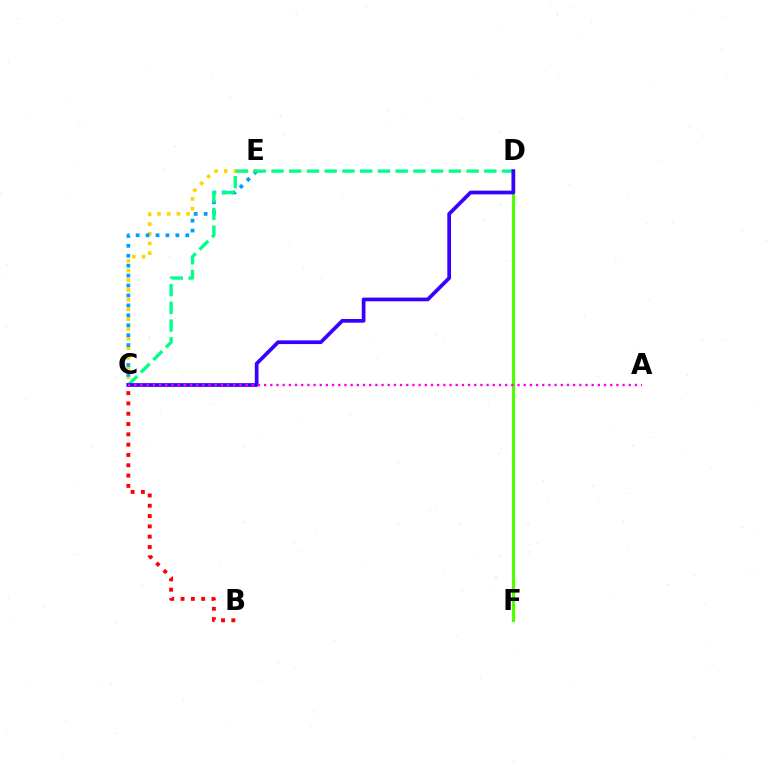{('D', 'F'): [{'color': '#4fff00', 'line_style': 'solid', 'thickness': 2.3}], ('B', 'C'): [{'color': '#ff0000', 'line_style': 'dotted', 'thickness': 2.8}], ('C', 'E'): [{'color': '#ffd500', 'line_style': 'dotted', 'thickness': 2.64}, {'color': '#009eff', 'line_style': 'dotted', 'thickness': 2.7}], ('C', 'D'): [{'color': '#00ff86', 'line_style': 'dashed', 'thickness': 2.41}, {'color': '#3700ff', 'line_style': 'solid', 'thickness': 2.67}], ('A', 'C'): [{'color': '#ff00ed', 'line_style': 'dotted', 'thickness': 1.68}]}